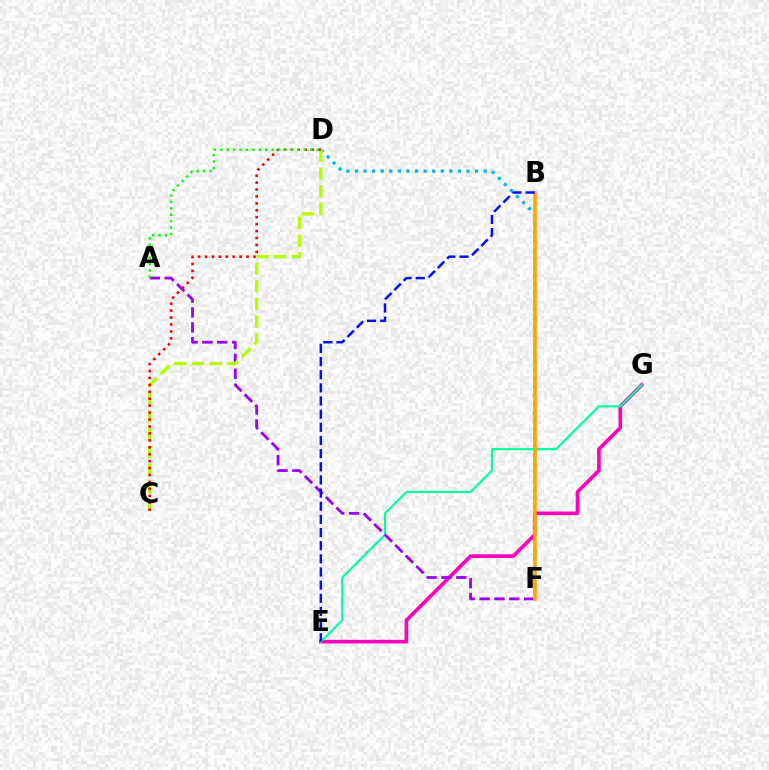{('E', 'G'): [{'color': '#ff00bd', 'line_style': 'solid', 'thickness': 2.62}, {'color': '#00ff9d', 'line_style': 'solid', 'thickness': 1.55}], ('D', 'F'): [{'color': '#00b5ff', 'line_style': 'dotted', 'thickness': 2.33}], ('A', 'F'): [{'color': '#9b00ff', 'line_style': 'dashed', 'thickness': 2.02}], ('C', 'D'): [{'color': '#b3ff00', 'line_style': 'dashed', 'thickness': 2.4}, {'color': '#ff0000', 'line_style': 'dotted', 'thickness': 1.88}], ('B', 'F'): [{'color': '#ffa500', 'line_style': 'solid', 'thickness': 2.56}], ('B', 'E'): [{'color': '#0010ff', 'line_style': 'dashed', 'thickness': 1.79}], ('A', 'D'): [{'color': '#08ff00', 'line_style': 'dotted', 'thickness': 1.74}]}